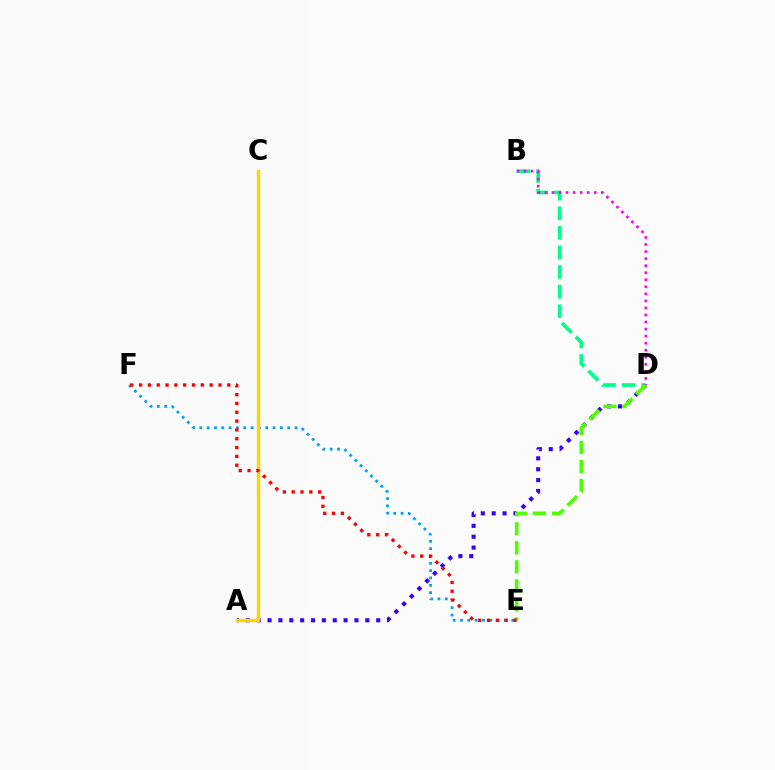{('A', 'D'): [{'color': '#3700ff', 'line_style': 'dotted', 'thickness': 2.95}], ('E', 'F'): [{'color': '#009eff', 'line_style': 'dotted', 'thickness': 1.99}, {'color': '#ff0000', 'line_style': 'dotted', 'thickness': 2.4}], ('B', 'D'): [{'color': '#00ff86', 'line_style': 'dashed', 'thickness': 2.66}, {'color': '#ff00ed', 'line_style': 'dotted', 'thickness': 1.91}], ('D', 'E'): [{'color': '#4fff00', 'line_style': 'dashed', 'thickness': 2.59}], ('A', 'C'): [{'color': '#ffd500', 'line_style': 'solid', 'thickness': 2.44}]}